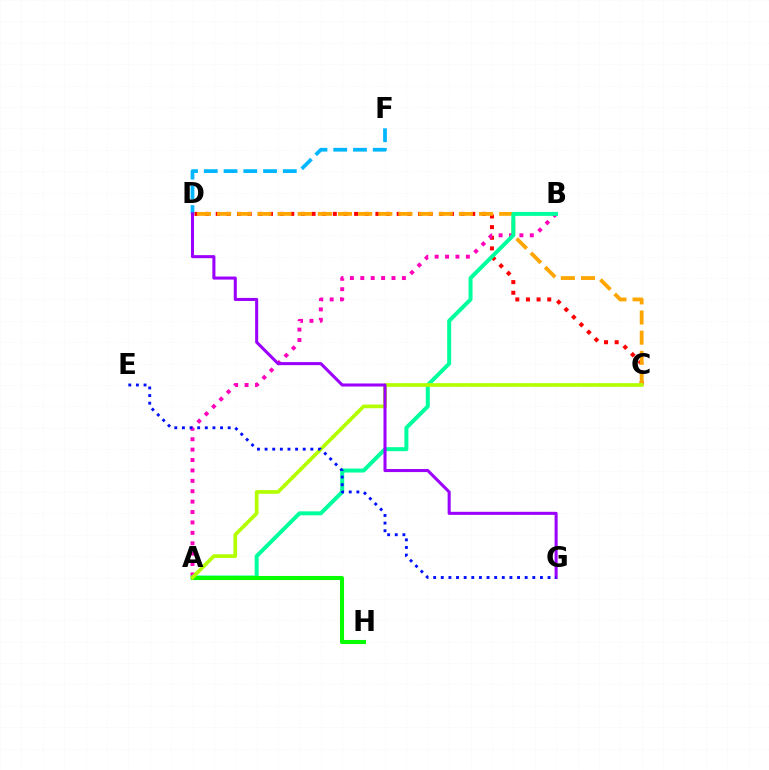{('C', 'D'): [{'color': '#ff0000', 'line_style': 'dotted', 'thickness': 2.89}, {'color': '#ffa500', 'line_style': 'dashed', 'thickness': 2.74}], ('A', 'B'): [{'color': '#ff00bd', 'line_style': 'dotted', 'thickness': 2.83}, {'color': '#00ff9d', 'line_style': 'solid', 'thickness': 2.87}], ('A', 'H'): [{'color': '#08ff00', 'line_style': 'solid', 'thickness': 2.93}], ('A', 'C'): [{'color': '#b3ff00', 'line_style': 'solid', 'thickness': 2.65}], ('D', 'F'): [{'color': '#00b5ff', 'line_style': 'dashed', 'thickness': 2.68}], ('D', 'G'): [{'color': '#9b00ff', 'line_style': 'solid', 'thickness': 2.2}], ('E', 'G'): [{'color': '#0010ff', 'line_style': 'dotted', 'thickness': 2.07}]}